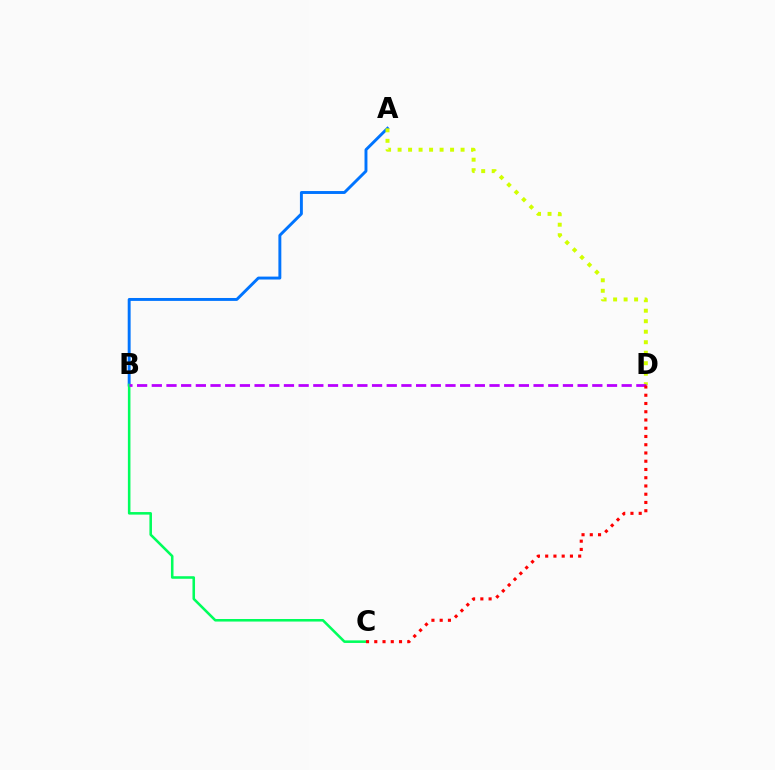{('A', 'B'): [{'color': '#0074ff', 'line_style': 'solid', 'thickness': 2.1}], ('A', 'D'): [{'color': '#d1ff00', 'line_style': 'dotted', 'thickness': 2.85}], ('B', 'C'): [{'color': '#00ff5c', 'line_style': 'solid', 'thickness': 1.84}], ('B', 'D'): [{'color': '#b900ff', 'line_style': 'dashed', 'thickness': 1.99}], ('C', 'D'): [{'color': '#ff0000', 'line_style': 'dotted', 'thickness': 2.24}]}